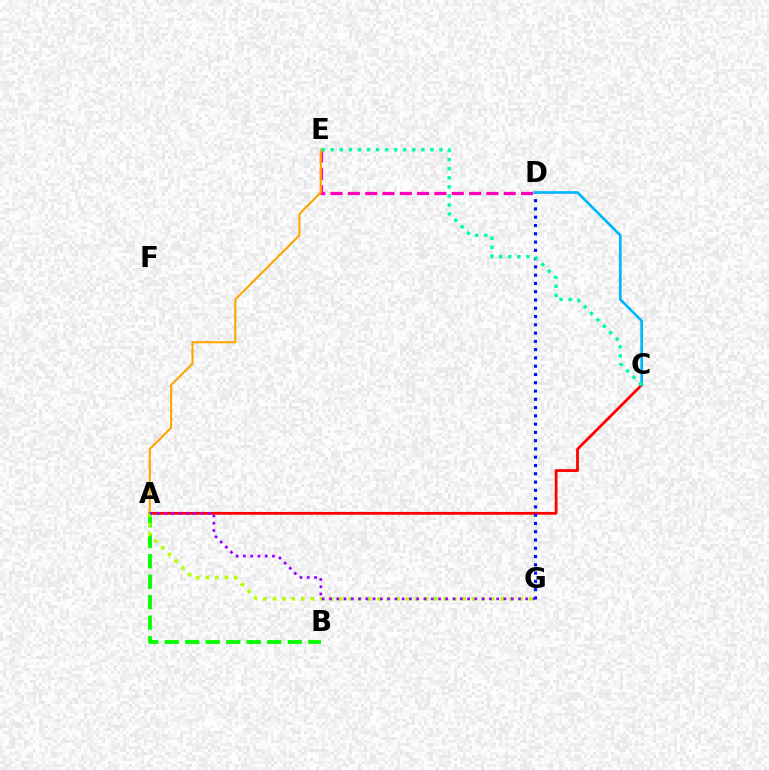{('D', 'E'): [{'color': '#ff00bd', 'line_style': 'dashed', 'thickness': 2.35}], ('A', 'C'): [{'color': '#ff0000', 'line_style': 'solid', 'thickness': 2.01}], ('A', 'E'): [{'color': '#ffa500', 'line_style': 'solid', 'thickness': 1.51}], ('A', 'B'): [{'color': '#08ff00', 'line_style': 'dashed', 'thickness': 2.79}], ('D', 'G'): [{'color': '#0010ff', 'line_style': 'dotted', 'thickness': 2.25}], ('C', 'D'): [{'color': '#00b5ff', 'line_style': 'solid', 'thickness': 1.92}], ('A', 'G'): [{'color': '#b3ff00', 'line_style': 'dotted', 'thickness': 2.58}, {'color': '#9b00ff', 'line_style': 'dotted', 'thickness': 1.97}], ('C', 'E'): [{'color': '#00ff9d', 'line_style': 'dotted', 'thickness': 2.46}]}